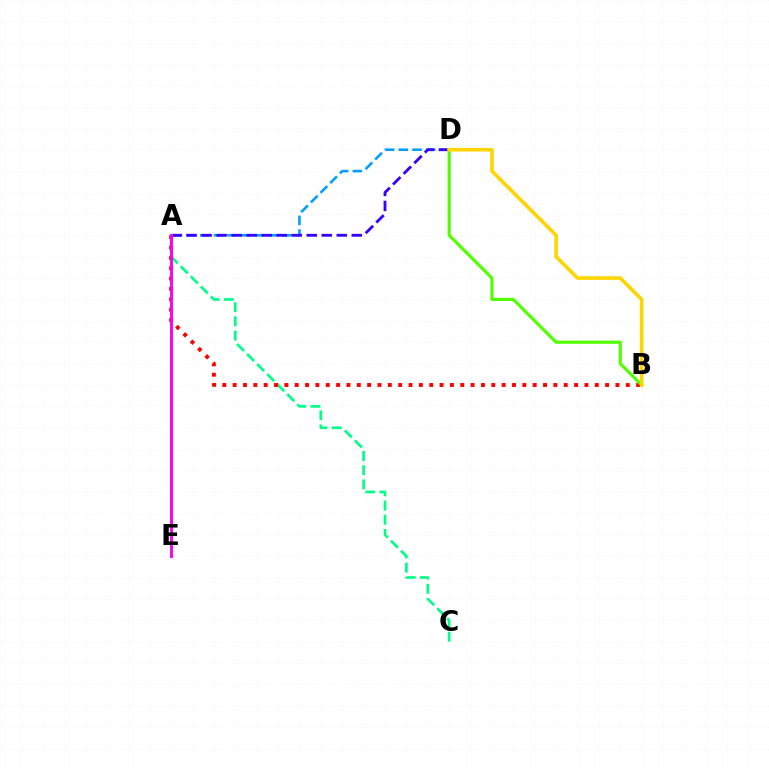{('A', 'D'): [{'color': '#009eff', 'line_style': 'dashed', 'thickness': 1.86}, {'color': '#3700ff', 'line_style': 'dashed', 'thickness': 2.04}], ('A', 'C'): [{'color': '#00ff86', 'line_style': 'dashed', 'thickness': 1.93}], ('A', 'B'): [{'color': '#ff0000', 'line_style': 'dotted', 'thickness': 2.81}], ('A', 'E'): [{'color': '#ff00ed', 'line_style': 'solid', 'thickness': 2.1}], ('B', 'D'): [{'color': '#4fff00', 'line_style': 'solid', 'thickness': 2.25}, {'color': '#ffd500', 'line_style': 'solid', 'thickness': 2.6}]}